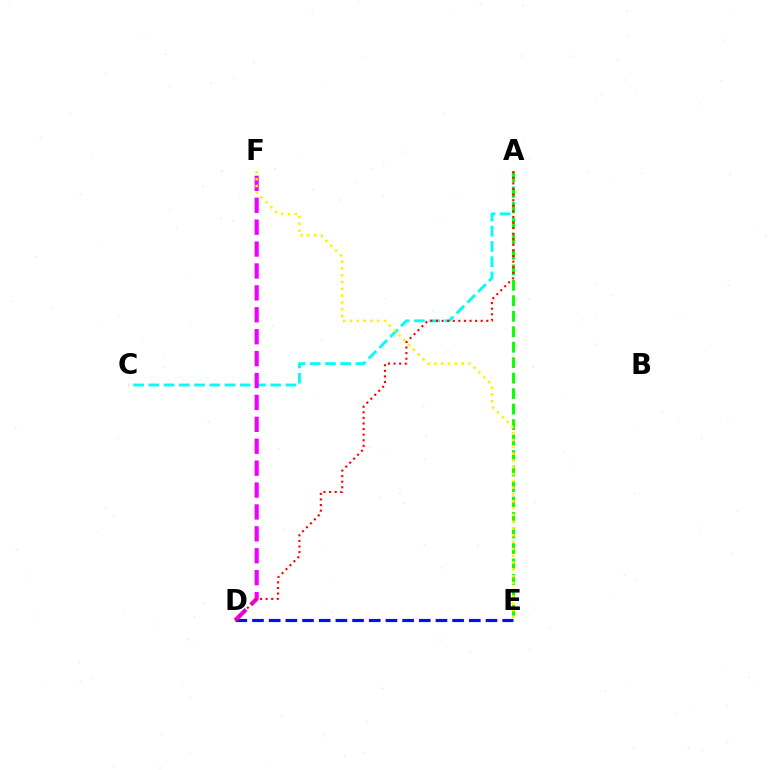{('A', 'C'): [{'color': '#00fff6', 'line_style': 'dashed', 'thickness': 2.07}], ('A', 'E'): [{'color': '#08ff00', 'line_style': 'dashed', 'thickness': 2.1}], ('D', 'E'): [{'color': '#0010ff', 'line_style': 'dashed', 'thickness': 2.27}], ('D', 'F'): [{'color': '#ee00ff', 'line_style': 'dashed', 'thickness': 2.98}], ('E', 'F'): [{'color': '#fcf500', 'line_style': 'dotted', 'thickness': 1.85}], ('A', 'D'): [{'color': '#ff0000', 'line_style': 'dotted', 'thickness': 1.52}]}